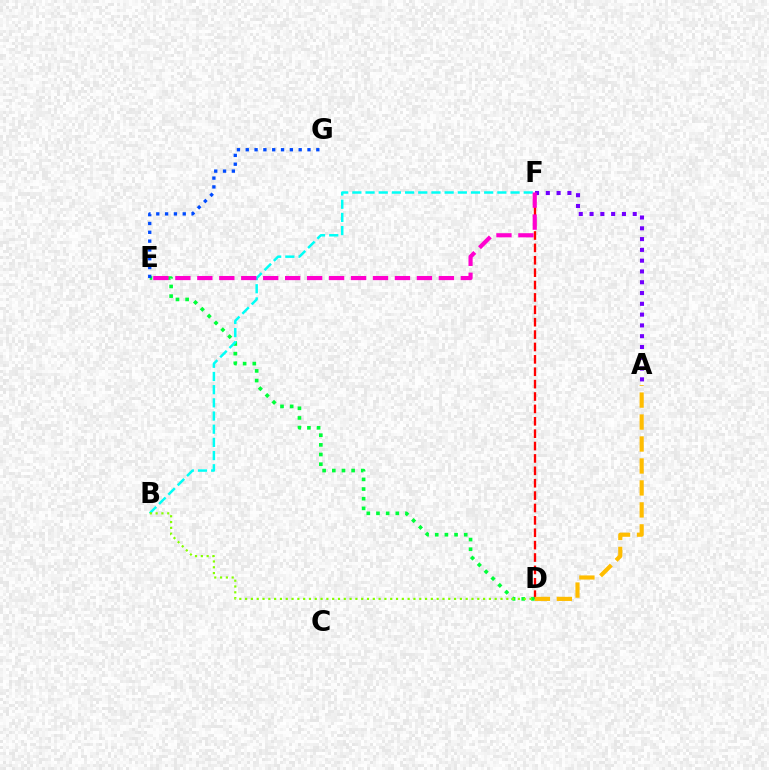{('D', 'F'): [{'color': '#ff0000', 'line_style': 'dashed', 'thickness': 1.68}], ('D', 'E'): [{'color': '#00ff39', 'line_style': 'dotted', 'thickness': 2.63}], ('A', 'D'): [{'color': '#ffbd00', 'line_style': 'dashed', 'thickness': 2.98}], ('A', 'F'): [{'color': '#7200ff', 'line_style': 'dotted', 'thickness': 2.93}], ('E', 'G'): [{'color': '#004bff', 'line_style': 'dotted', 'thickness': 2.4}], ('B', 'F'): [{'color': '#00fff6', 'line_style': 'dashed', 'thickness': 1.79}], ('B', 'D'): [{'color': '#84ff00', 'line_style': 'dotted', 'thickness': 1.58}], ('E', 'F'): [{'color': '#ff00cf', 'line_style': 'dashed', 'thickness': 2.98}]}